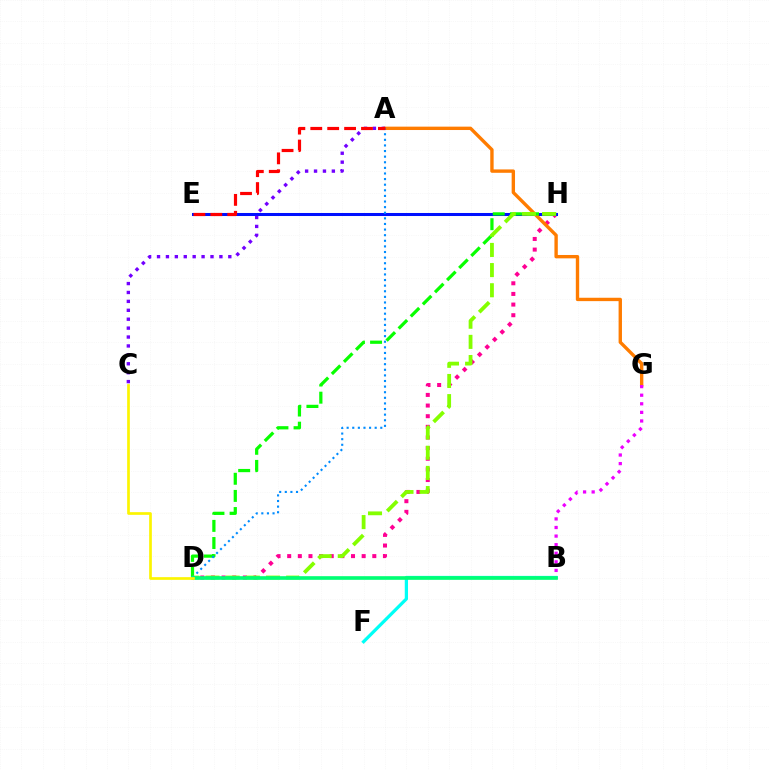{('D', 'H'): [{'color': '#ff0094', 'line_style': 'dotted', 'thickness': 2.89}, {'color': '#08ff00', 'line_style': 'dashed', 'thickness': 2.33}, {'color': '#84ff00', 'line_style': 'dashed', 'thickness': 2.74}], ('B', 'F'): [{'color': '#00fff6', 'line_style': 'solid', 'thickness': 2.34}], ('E', 'H'): [{'color': '#0010ff', 'line_style': 'solid', 'thickness': 2.19}], ('A', 'G'): [{'color': '#ff7c00', 'line_style': 'solid', 'thickness': 2.43}], ('A', 'C'): [{'color': '#7200ff', 'line_style': 'dotted', 'thickness': 2.42}], ('B', 'G'): [{'color': '#ee00ff', 'line_style': 'dotted', 'thickness': 2.33}], ('A', 'D'): [{'color': '#008cff', 'line_style': 'dotted', 'thickness': 1.52}], ('A', 'E'): [{'color': '#ff0000', 'line_style': 'dashed', 'thickness': 2.3}], ('B', 'D'): [{'color': '#00ff74', 'line_style': 'solid', 'thickness': 2.62}], ('C', 'D'): [{'color': '#fcf500', 'line_style': 'solid', 'thickness': 1.93}]}